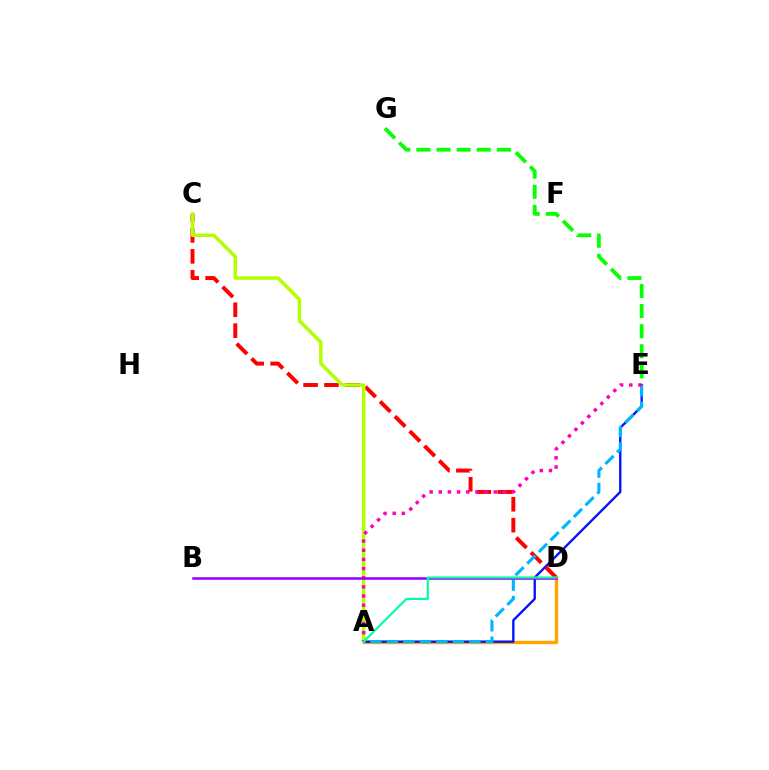{('E', 'G'): [{'color': '#08ff00', 'line_style': 'dashed', 'thickness': 2.73}], ('A', 'D'): [{'color': '#ffa500', 'line_style': 'solid', 'thickness': 2.44}, {'color': '#00ff9d', 'line_style': 'solid', 'thickness': 1.57}], ('A', 'E'): [{'color': '#0010ff', 'line_style': 'solid', 'thickness': 1.67}, {'color': '#00b5ff', 'line_style': 'dashed', 'thickness': 2.24}, {'color': '#ff00bd', 'line_style': 'dotted', 'thickness': 2.49}], ('C', 'D'): [{'color': '#ff0000', 'line_style': 'dashed', 'thickness': 2.84}], ('A', 'C'): [{'color': '#b3ff00', 'line_style': 'solid', 'thickness': 2.51}], ('B', 'D'): [{'color': '#9b00ff', 'line_style': 'solid', 'thickness': 1.85}]}